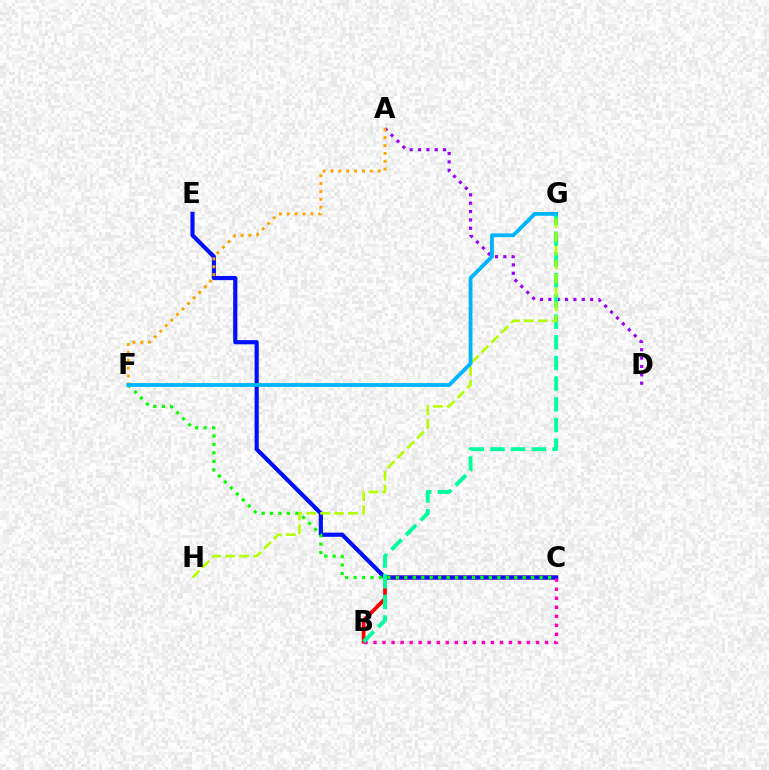{('B', 'C'): [{'color': '#ff0000', 'line_style': 'solid', 'thickness': 2.71}, {'color': '#ff00bd', 'line_style': 'dotted', 'thickness': 2.45}], ('C', 'E'): [{'color': '#0010ff', 'line_style': 'solid', 'thickness': 2.99}], ('A', 'D'): [{'color': '#9b00ff', 'line_style': 'dotted', 'thickness': 2.27}], ('B', 'G'): [{'color': '#00ff9d', 'line_style': 'dashed', 'thickness': 2.81}], ('A', 'F'): [{'color': '#ffa500', 'line_style': 'dotted', 'thickness': 2.14}], ('C', 'F'): [{'color': '#08ff00', 'line_style': 'dotted', 'thickness': 2.3}], ('G', 'H'): [{'color': '#b3ff00', 'line_style': 'dashed', 'thickness': 1.89}], ('F', 'G'): [{'color': '#00b5ff', 'line_style': 'solid', 'thickness': 2.74}]}